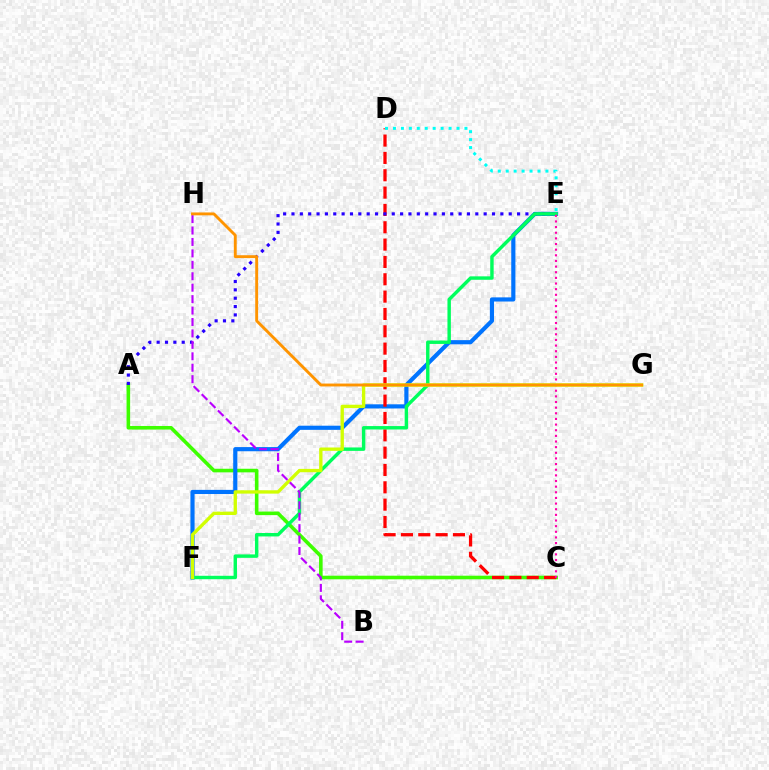{('A', 'C'): [{'color': '#3dff00', 'line_style': 'solid', 'thickness': 2.59}], ('E', 'F'): [{'color': '#0074ff', 'line_style': 'solid', 'thickness': 2.99}, {'color': '#00ff5c', 'line_style': 'solid', 'thickness': 2.46}], ('C', 'D'): [{'color': '#ff0000', 'line_style': 'dashed', 'thickness': 2.36}], ('D', 'E'): [{'color': '#00fff6', 'line_style': 'dotted', 'thickness': 2.16}], ('A', 'E'): [{'color': '#2500ff', 'line_style': 'dotted', 'thickness': 2.27}], ('F', 'G'): [{'color': '#d1ff00', 'line_style': 'solid', 'thickness': 2.4}], ('C', 'E'): [{'color': '#ff00ac', 'line_style': 'dotted', 'thickness': 1.53}], ('B', 'H'): [{'color': '#b900ff', 'line_style': 'dashed', 'thickness': 1.55}], ('G', 'H'): [{'color': '#ff9400', 'line_style': 'solid', 'thickness': 2.08}]}